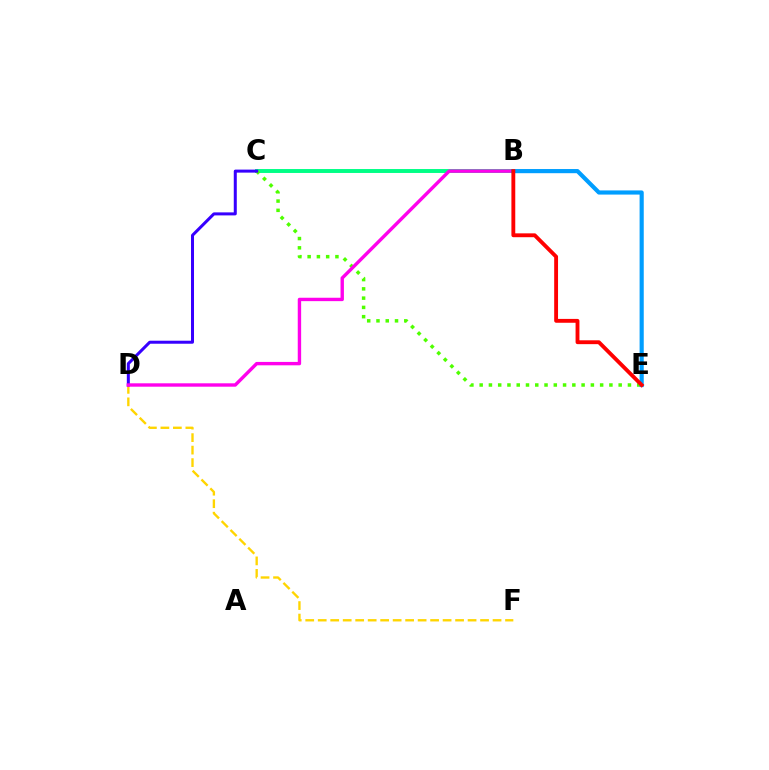{('B', 'C'): [{'color': '#00ff86', 'line_style': 'solid', 'thickness': 2.83}], ('C', 'E'): [{'color': '#4fff00', 'line_style': 'dotted', 'thickness': 2.52}], ('D', 'F'): [{'color': '#ffd500', 'line_style': 'dashed', 'thickness': 1.7}], ('C', 'D'): [{'color': '#3700ff', 'line_style': 'solid', 'thickness': 2.17}], ('B', 'D'): [{'color': '#ff00ed', 'line_style': 'solid', 'thickness': 2.44}], ('B', 'E'): [{'color': '#009eff', 'line_style': 'solid', 'thickness': 2.99}, {'color': '#ff0000', 'line_style': 'solid', 'thickness': 2.78}]}